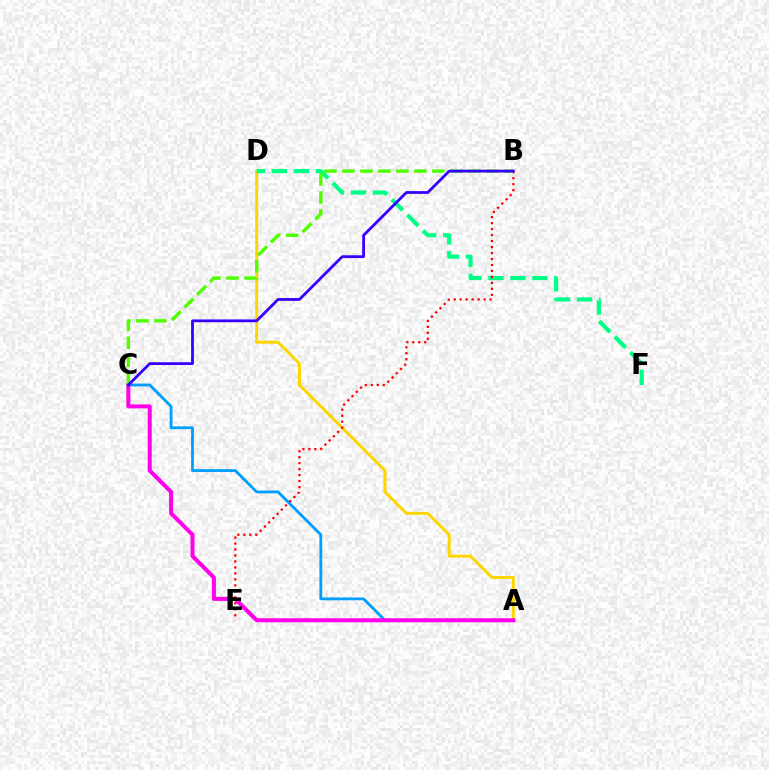{('A', 'D'): [{'color': '#ffd500', 'line_style': 'solid', 'thickness': 2.13}], ('A', 'C'): [{'color': '#009eff', 'line_style': 'solid', 'thickness': 2.02}, {'color': '#ff00ed', 'line_style': 'solid', 'thickness': 2.89}], ('D', 'F'): [{'color': '#00ff86', 'line_style': 'dashed', 'thickness': 2.99}], ('B', 'E'): [{'color': '#ff0000', 'line_style': 'dotted', 'thickness': 1.62}], ('B', 'C'): [{'color': '#4fff00', 'line_style': 'dashed', 'thickness': 2.44}, {'color': '#3700ff', 'line_style': 'solid', 'thickness': 2.02}]}